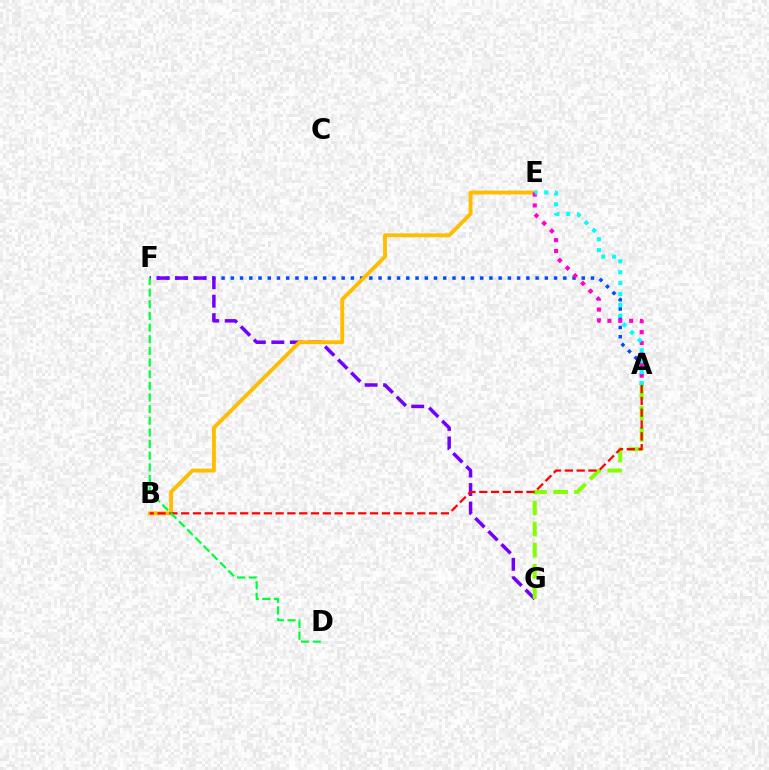{('A', 'F'): [{'color': '#004bff', 'line_style': 'dotted', 'thickness': 2.51}], ('F', 'G'): [{'color': '#7200ff', 'line_style': 'dashed', 'thickness': 2.51}], ('A', 'G'): [{'color': '#84ff00', 'line_style': 'dashed', 'thickness': 2.86}], ('B', 'E'): [{'color': '#ffbd00', 'line_style': 'solid', 'thickness': 2.79}], ('A', 'B'): [{'color': '#ff0000', 'line_style': 'dashed', 'thickness': 1.6}], ('A', 'E'): [{'color': '#ff00cf', 'line_style': 'dotted', 'thickness': 2.96}, {'color': '#00fff6', 'line_style': 'dotted', 'thickness': 2.95}], ('D', 'F'): [{'color': '#00ff39', 'line_style': 'dashed', 'thickness': 1.58}]}